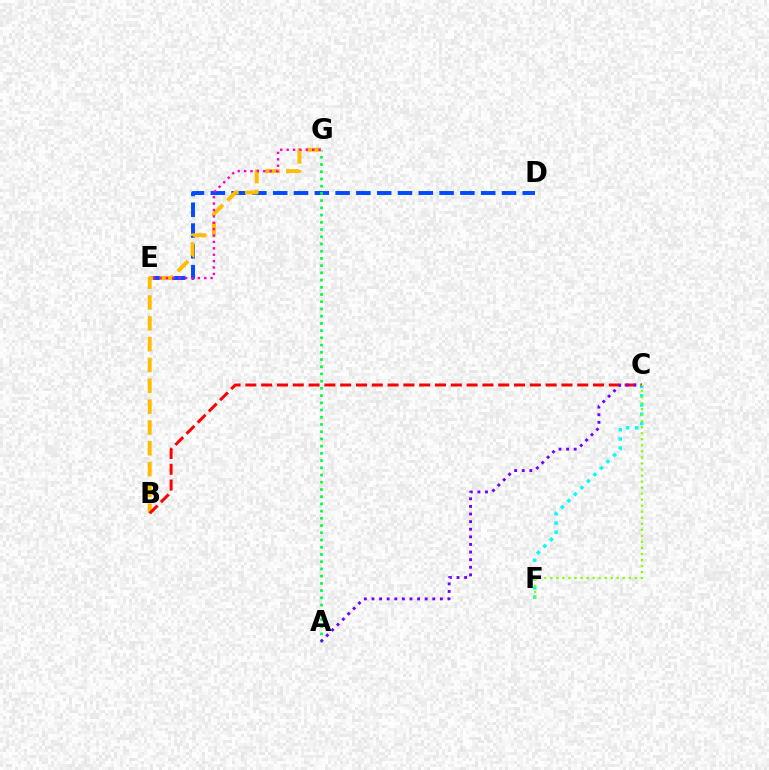{('C', 'F'): [{'color': '#00fff6', 'line_style': 'dotted', 'thickness': 2.51}, {'color': '#84ff00', 'line_style': 'dotted', 'thickness': 1.64}], ('D', 'E'): [{'color': '#004bff', 'line_style': 'dashed', 'thickness': 2.83}], ('A', 'G'): [{'color': '#00ff39', 'line_style': 'dotted', 'thickness': 1.96}], ('B', 'G'): [{'color': '#ffbd00', 'line_style': 'dashed', 'thickness': 2.83}], ('E', 'G'): [{'color': '#ff00cf', 'line_style': 'dotted', 'thickness': 1.74}], ('B', 'C'): [{'color': '#ff0000', 'line_style': 'dashed', 'thickness': 2.15}], ('A', 'C'): [{'color': '#7200ff', 'line_style': 'dotted', 'thickness': 2.07}]}